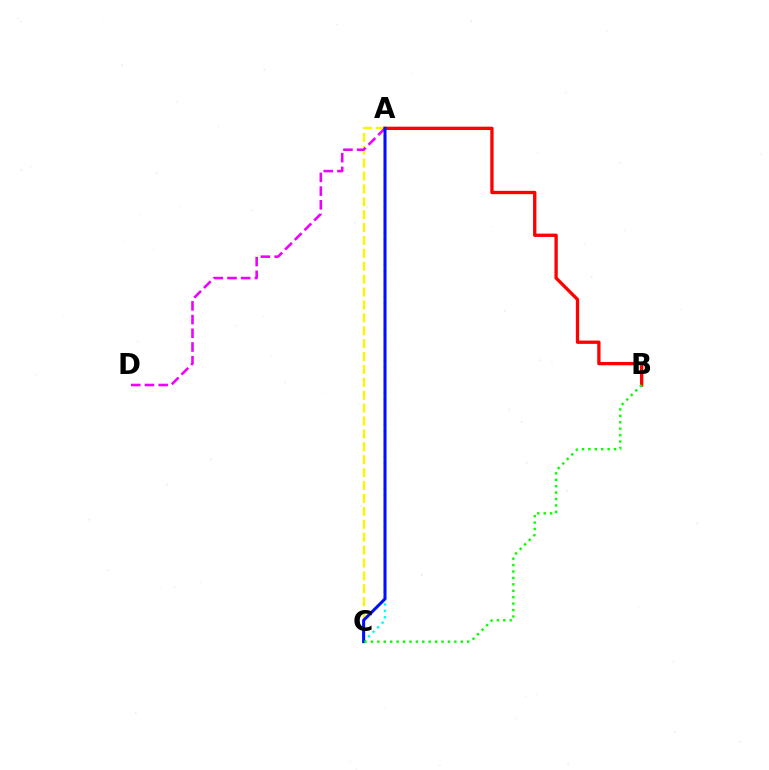{('A', 'B'): [{'color': '#ff0000', 'line_style': 'solid', 'thickness': 2.38}], ('A', 'C'): [{'color': '#fcf500', 'line_style': 'dashed', 'thickness': 1.75}, {'color': '#00fff6', 'line_style': 'dotted', 'thickness': 1.74}, {'color': '#0010ff', 'line_style': 'solid', 'thickness': 2.18}], ('A', 'D'): [{'color': '#ee00ff', 'line_style': 'dashed', 'thickness': 1.86}], ('B', 'C'): [{'color': '#08ff00', 'line_style': 'dotted', 'thickness': 1.74}]}